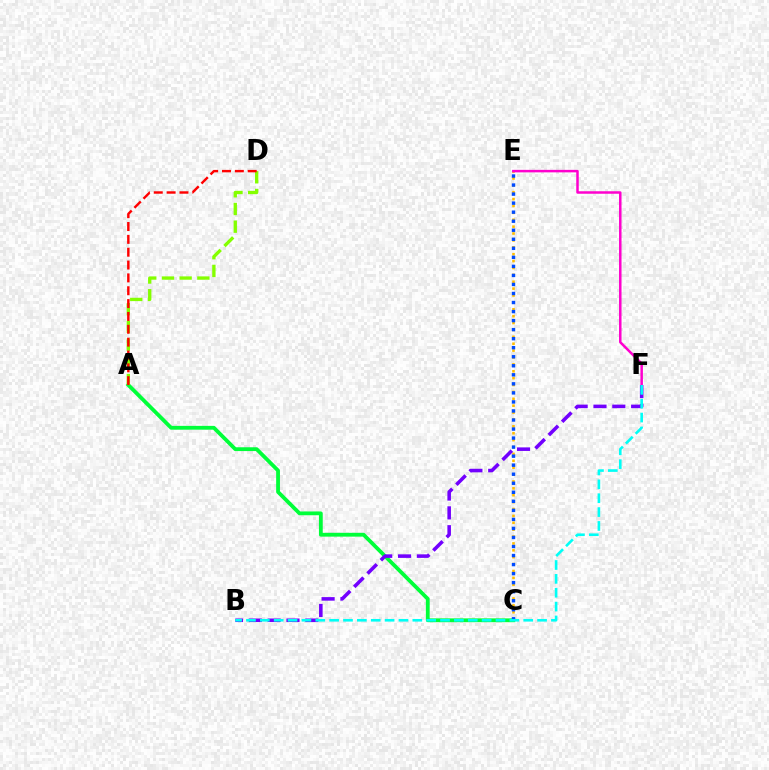{('A', 'C'): [{'color': '#00ff39', 'line_style': 'solid', 'thickness': 2.74}], ('C', 'E'): [{'color': '#ffbd00', 'line_style': 'dotted', 'thickness': 1.87}, {'color': '#004bff', 'line_style': 'dotted', 'thickness': 2.46}], ('E', 'F'): [{'color': '#ff00cf', 'line_style': 'solid', 'thickness': 1.79}], ('A', 'D'): [{'color': '#84ff00', 'line_style': 'dashed', 'thickness': 2.4}, {'color': '#ff0000', 'line_style': 'dashed', 'thickness': 1.75}], ('B', 'F'): [{'color': '#7200ff', 'line_style': 'dashed', 'thickness': 2.56}, {'color': '#00fff6', 'line_style': 'dashed', 'thickness': 1.88}]}